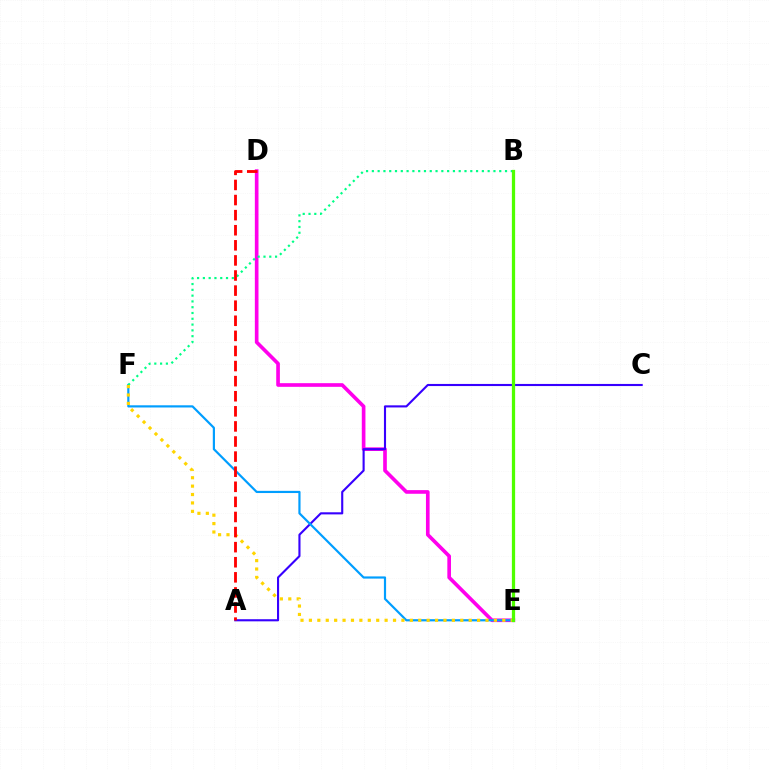{('D', 'E'): [{'color': '#ff00ed', 'line_style': 'solid', 'thickness': 2.63}], ('A', 'C'): [{'color': '#3700ff', 'line_style': 'solid', 'thickness': 1.52}], ('E', 'F'): [{'color': '#009eff', 'line_style': 'solid', 'thickness': 1.57}, {'color': '#ffd500', 'line_style': 'dotted', 'thickness': 2.28}], ('B', 'F'): [{'color': '#00ff86', 'line_style': 'dotted', 'thickness': 1.57}], ('B', 'E'): [{'color': '#4fff00', 'line_style': 'solid', 'thickness': 2.34}], ('A', 'D'): [{'color': '#ff0000', 'line_style': 'dashed', 'thickness': 2.05}]}